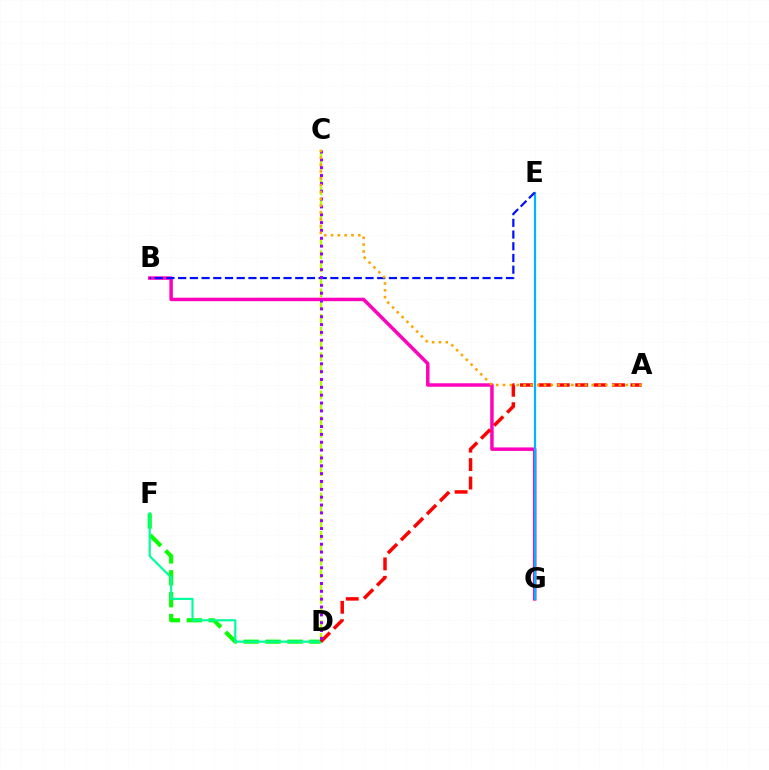{('D', 'F'): [{'color': '#08ff00', 'line_style': 'dashed', 'thickness': 2.97}, {'color': '#00ff9d', 'line_style': 'solid', 'thickness': 1.58}], ('B', 'G'): [{'color': '#ff00bd', 'line_style': 'solid', 'thickness': 2.5}], ('C', 'D'): [{'color': '#b3ff00', 'line_style': 'dashed', 'thickness': 1.73}, {'color': '#9b00ff', 'line_style': 'dotted', 'thickness': 2.13}], ('A', 'D'): [{'color': '#ff0000', 'line_style': 'dashed', 'thickness': 2.5}], ('E', 'G'): [{'color': '#00b5ff', 'line_style': 'solid', 'thickness': 1.6}], ('B', 'E'): [{'color': '#0010ff', 'line_style': 'dashed', 'thickness': 1.59}], ('A', 'C'): [{'color': '#ffa500', 'line_style': 'dotted', 'thickness': 1.85}]}